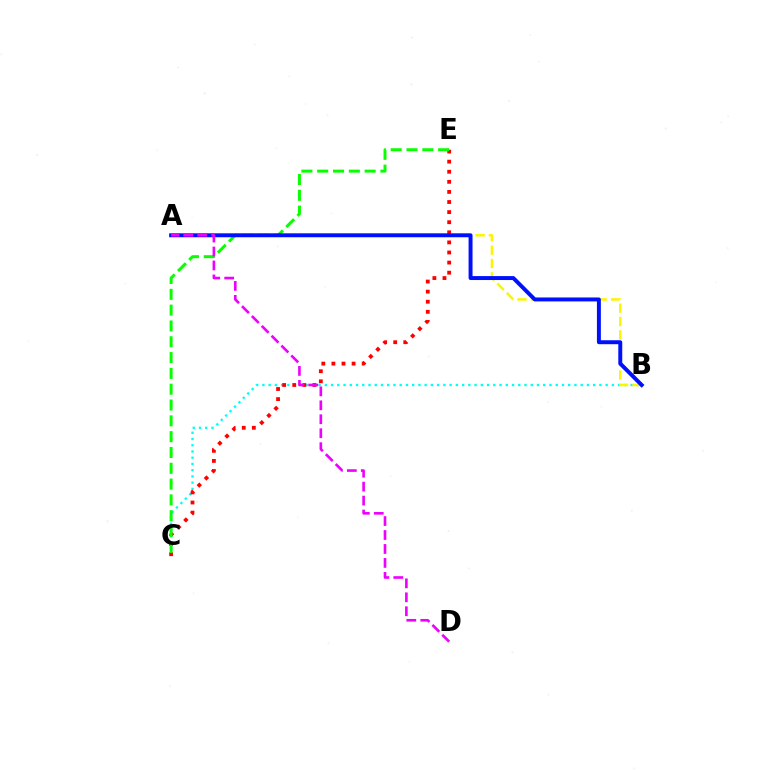{('B', 'C'): [{'color': '#00fff6', 'line_style': 'dotted', 'thickness': 1.7}], ('C', 'E'): [{'color': '#ff0000', 'line_style': 'dotted', 'thickness': 2.74}, {'color': '#08ff00', 'line_style': 'dashed', 'thickness': 2.15}], ('A', 'B'): [{'color': '#fcf500', 'line_style': 'dashed', 'thickness': 1.82}, {'color': '#0010ff', 'line_style': 'solid', 'thickness': 2.84}], ('A', 'D'): [{'color': '#ee00ff', 'line_style': 'dashed', 'thickness': 1.89}]}